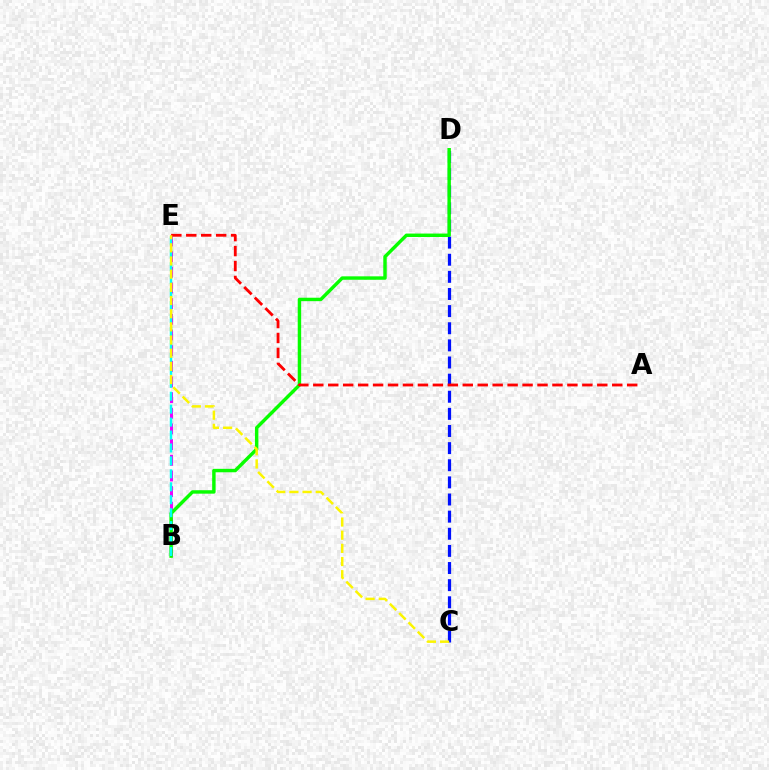{('C', 'D'): [{'color': '#0010ff', 'line_style': 'dashed', 'thickness': 2.33}], ('B', 'E'): [{'color': '#ee00ff', 'line_style': 'dashed', 'thickness': 2.13}, {'color': '#00fff6', 'line_style': 'dashed', 'thickness': 1.76}], ('B', 'D'): [{'color': '#08ff00', 'line_style': 'solid', 'thickness': 2.48}], ('A', 'E'): [{'color': '#ff0000', 'line_style': 'dashed', 'thickness': 2.03}], ('C', 'E'): [{'color': '#fcf500', 'line_style': 'dashed', 'thickness': 1.79}]}